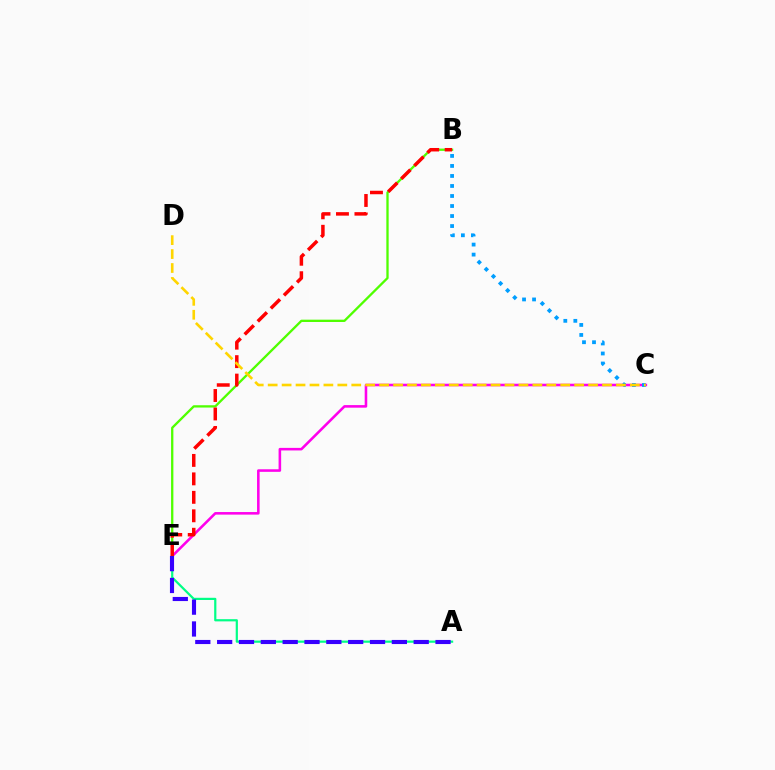{('C', 'E'): [{'color': '#ff00ed', 'line_style': 'solid', 'thickness': 1.85}], ('B', 'C'): [{'color': '#009eff', 'line_style': 'dotted', 'thickness': 2.72}], ('A', 'E'): [{'color': '#00ff86', 'line_style': 'solid', 'thickness': 1.59}, {'color': '#3700ff', 'line_style': 'dashed', 'thickness': 2.97}], ('B', 'E'): [{'color': '#4fff00', 'line_style': 'solid', 'thickness': 1.66}, {'color': '#ff0000', 'line_style': 'dashed', 'thickness': 2.51}], ('C', 'D'): [{'color': '#ffd500', 'line_style': 'dashed', 'thickness': 1.89}]}